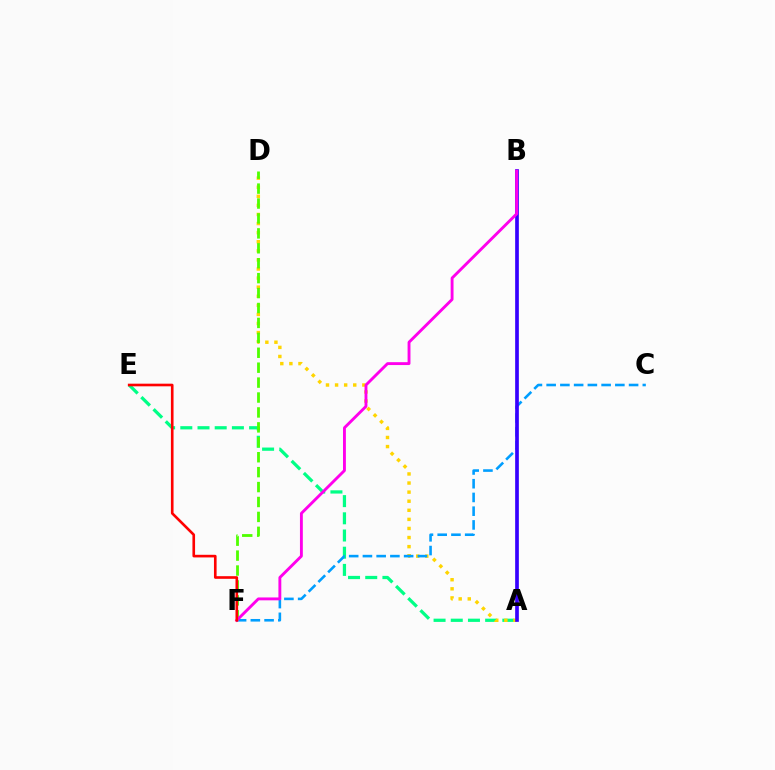{('A', 'E'): [{'color': '#00ff86', 'line_style': 'dashed', 'thickness': 2.34}], ('A', 'D'): [{'color': '#ffd500', 'line_style': 'dotted', 'thickness': 2.47}], ('C', 'F'): [{'color': '#009eff', 'line_style': 'dashed', 'thickness': 1.87}], ('D', 'F'): [{'color': '#4fff00', 'line_style': 'dashed', 'thickness': 2.03}], ('A', 'B'): [{'color': '#3700ff', 'line_style': 'solid', 'thickness': 2.66}], ('B', 'F'): [{'color': '#ff00ed', 'line_style': 'solid', 'thickness': 2.07}], ('E', 'F'): [{'color': '#ff0000', 'line_style': 'solid', 'thickness': 1.89}]}